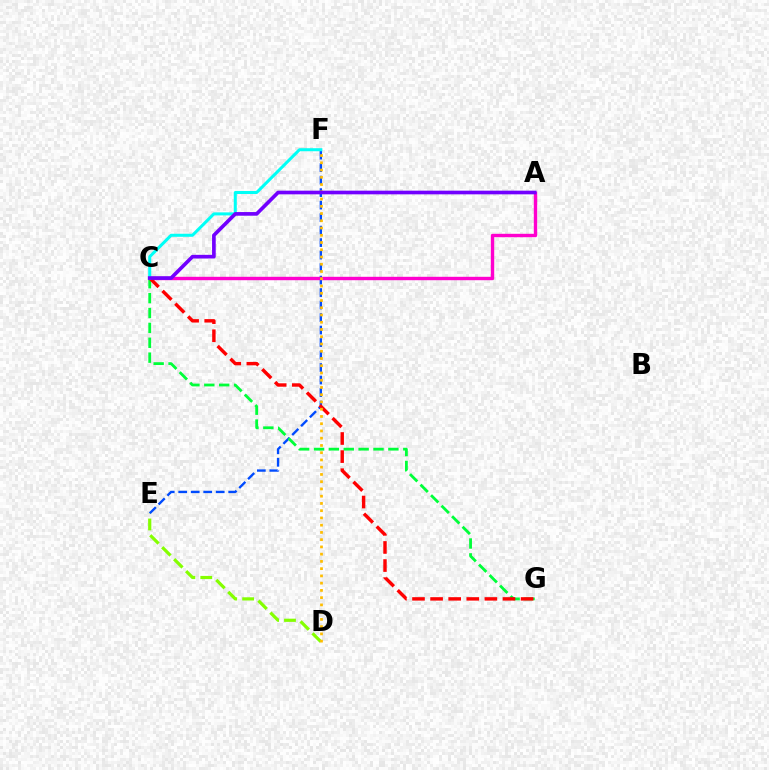{('E', 'F'): [{'color': '#004bff', 'line_style': 'dashed', 'thickness': 1.7}], ('A', 'C'): [{'color': '#ff00cf', 'line_style': 'solid', 'thickness': 2.45}, {'color': '#7200ff', 'line_style': 'solid', 'thickness': 2.64}], ('C', 'G'): [{'color': '#00ff39', 'line_style': 'dashed', 'thickness': 2.02}, {'color': '#ff0000', 'line_style': 'dashed', 'thickness': 2.46}], ('D', 'E'): [{'color': '#84ff00', 'line_style': 'dashed', 'thickness': 2.3}], ('C', 'F'): [{'color': '#00fff6', 'line_style': 'solid', 'thickness': 2.18}], ('D', 'F'): [{'color': '#ffbd00', 'line_style': 'dotted', 'thickness': 1.97}]}